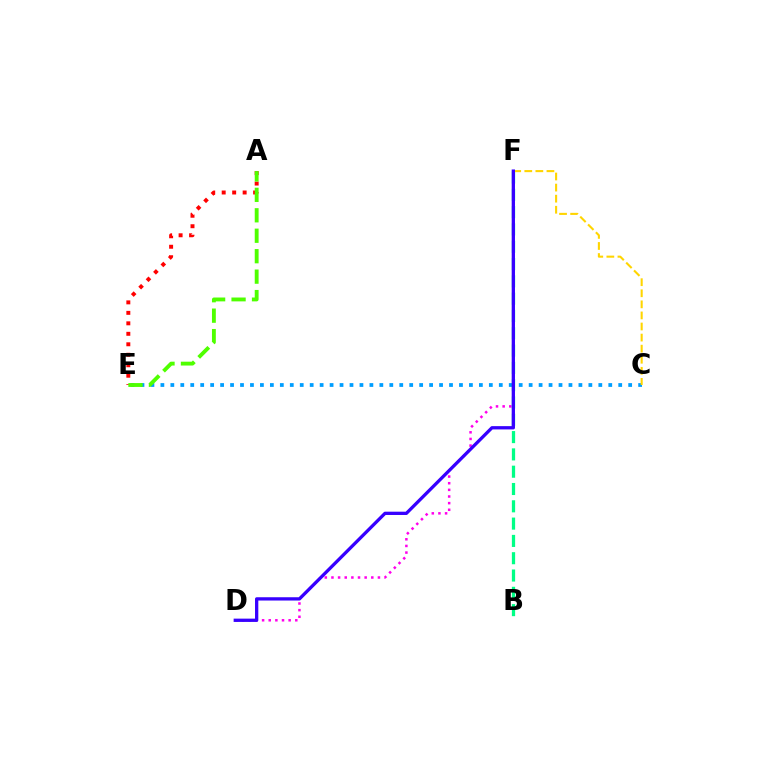{('D', 'F'): [{'color': '#ff00ed', 'line_style': 'dotted', 'thickness': 1.8}, {'color': '#3700ff', 'line_style': 'solid', 'thickness': 2.37}], ('C', 'E'): [{'color': '#009eff', 'line_style': 'dotted', 'thickness': 2.7}], ('B', 'F'): [{'color': '#00ff86', 'line_style': 'dashed', 'thickness': 2.35}], ('A', 'E'): [{'color': '#ff0000', 'line_style': 'dotted', 'thickness': 2.85}, {'color': '#4fff00', 'line_style': 'dashed', 'thickness': 2.78}], ('C', 'F'): [{'color': '#ffd500', 'line_style': 'dashed', 'thickness': 1.5}]}